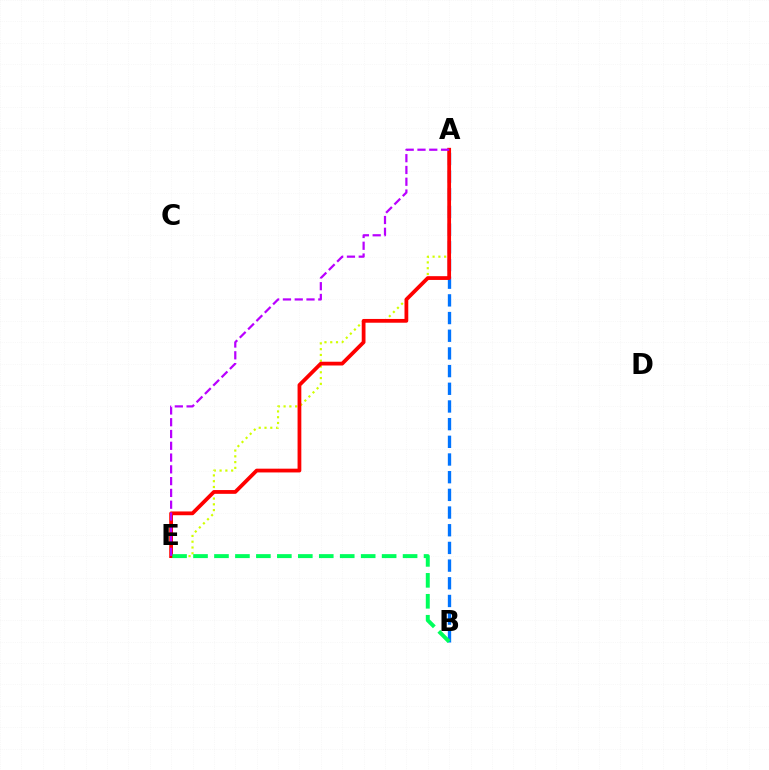{('A', 'B'): [{'color': '#0074ff', 'line_style': 'dashed', 'thickness': 2.4}], ('A', 'E'): [{'color': '#d1ff00', 'line_style': 'dotted', 'thickness': 1.57}, {'color': '#ff0000', 'line_style': 'solid', 'thickness': 2.71}, {'color': '#b900ff', 'line_style': 'dashed', 'thickness': 1.6}], ('B', 'E'): [{'color': '#00ff5c', 'line_style': 'dashed', 'thickness': 2.85}]}